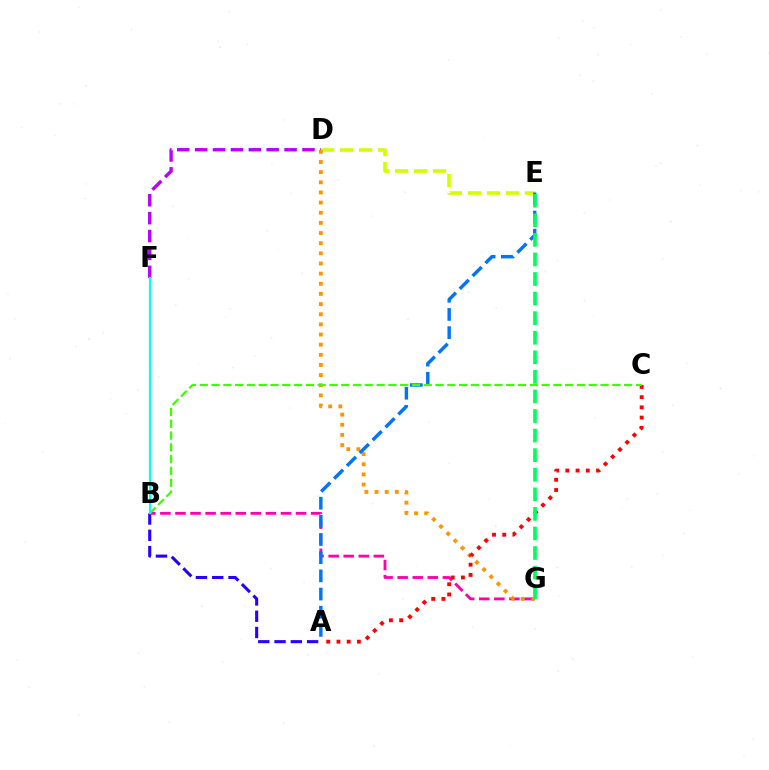{('A', 'B'): [{'color': '#2500ff', 'line_style': 'dashed', 'thickness': 2.21}], ('D', 'F'): [{'color': '#b900ff', 'line_style': 'dashed', 'thickness': 2.43}], ('B', 'G'): [{'color': '#ff00ac', 'line_style': 'dashed', 'thickness': 2.05}], ('D', 'E'): [{'color': '#d1ff00', 'line_style': 'dashed', 'thickness': 2.58}], ('D', 'G'): [{'color': '#ff9400', 'line_style': 'dotted', 'thickness': 2.76}], ('A', 'E'): [{'color': '#0074ff', 'line_style': 'dashed', 'thickness': 2.47}], ('A', 'C'): [{'color': '#ff0000', 'line_style': 'dotted', 'thickness': 2.78}], ('B', 'C'): [{'color': '#3dff00', 'line_style': 'dashed', 'thickness': 1.6}], ('B', 'F'): [{'color': '#00fff6', 'line_style': 'solid', 'thickness': 1.57}], ('E', 'G'): [{'color': '#00ff5c', 'line_style': 'dashed', 'thickness': 2.66}]}